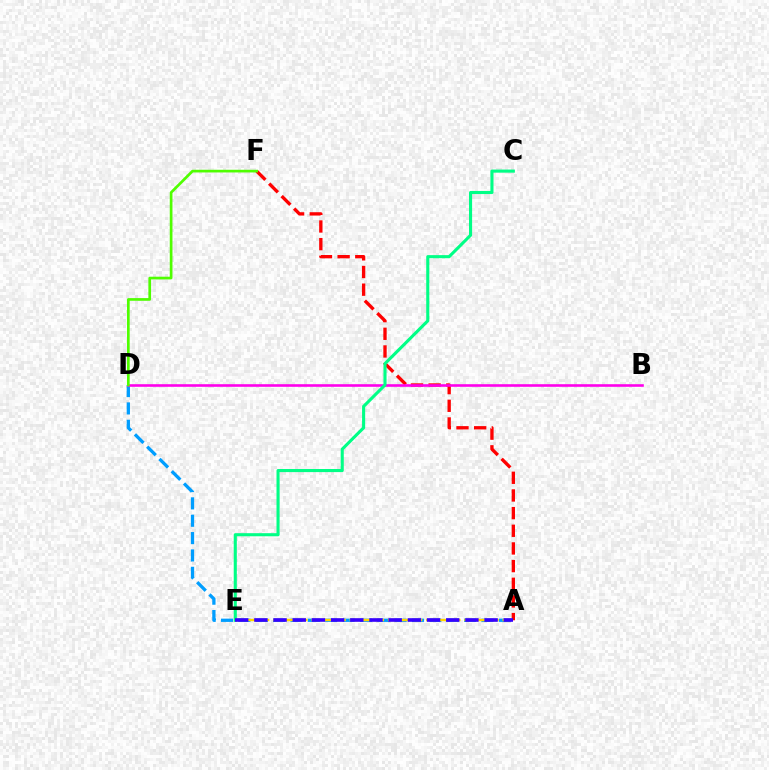{('A', 'F'): [{'color': '#ff0000', 'line_style': 'dashed', 'thickness': 2.4}], ('A', 'D'): [{'color': '#009eff', 'line_style': 'dashed', 'thickness': 2.36}], ('B', 'D'): [{'color': '#ff00ed', 'line_style': 'solid', 'thickness': 1.88}], ('C', 'E'): [{'color': '#00ff86', 'line_style': 'solid', 'thickness': 2.23}], ('A', 'E'): [{'color': '#ffd500', 'line_style': 'dashed', 'thickness': 1.73}, {'color': '#3700ff', 'line_style': 'dashed', 'thickness': 2.61}], ('D', 'F'): [{'color': '#4fff00', 'line_style': 'solid', 'thickness': 1.94}]}